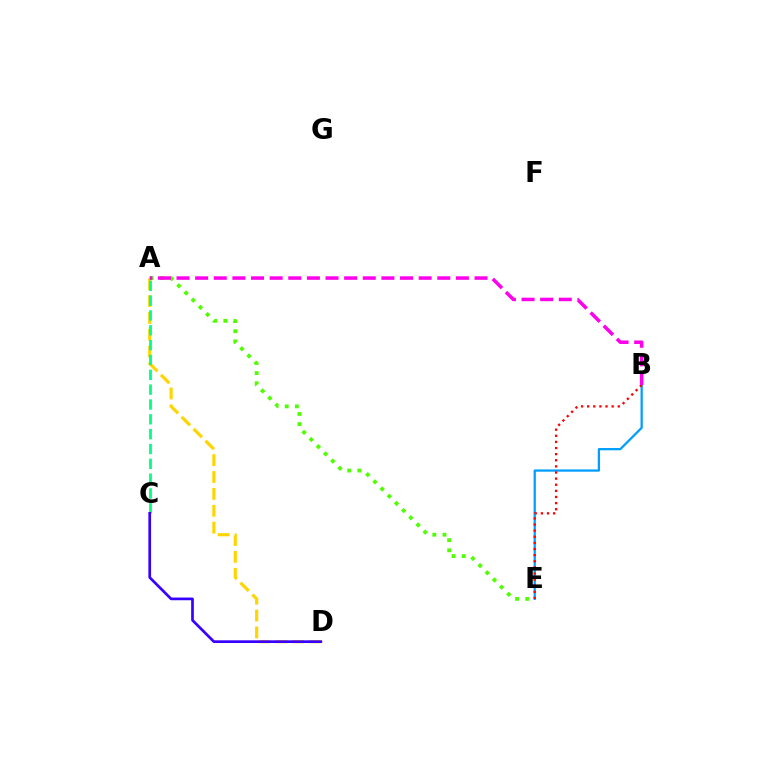{('A', 'D'): [{'color': '#ffd500', 'line_style': 'dashed', 'thickness': 2.29}], ('B', 'E'): [{'color': '#009eff', 'line_style': 'solid', 'thickness': 1.63}, {'color': '#ff0000', 'line_style': 'dotted', 'thickness': 1.66}], ('A', 'C'): [{'color': '#00ff86', 'line_style': 'dashed', 'thickness': 2.02}], ('A', 'E'): [{'color': '#4fff00', 'line_style': 'dotted', 'thickness': 2.76}], ('C', 'D'): [{'color': '#3700ff', 'line_style': 'solid', 'thickness': 1.94}], ('A', 'B'): [{'color': '#ff00ed', 'line_style': 'dashed', 'thickness': 2.53}]}